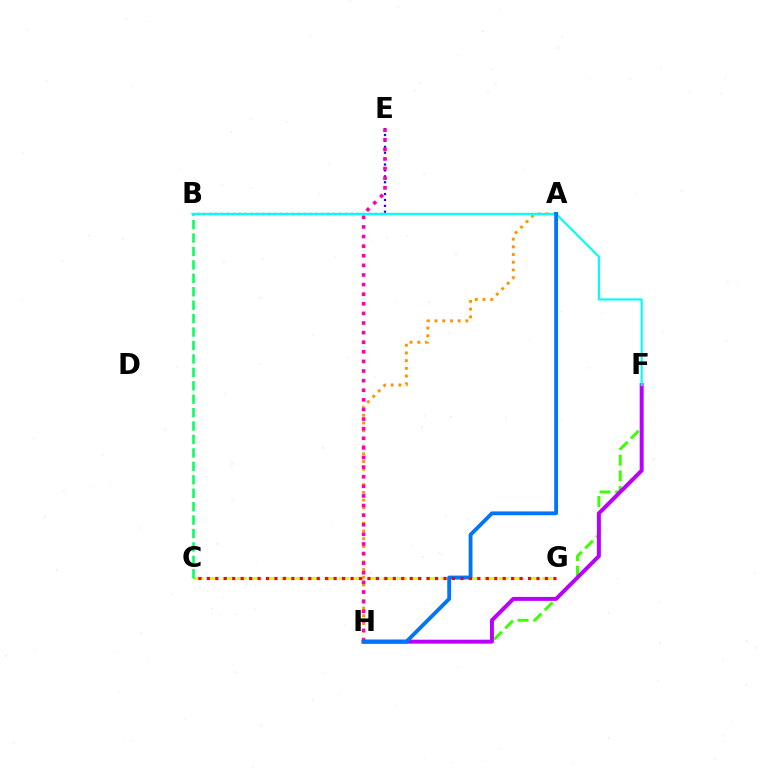{('F', 'H'): [{'color': '#3dff00', 'line_style': 'dashed', 'thickness': 2.13}, {'color': '#b900ff', 'line_style': 'solid', 'thickness': 2.85}], ('C', 'G'): [{'color': '#d1ff00', 'line_style': 'dashed', 'thickness': 1.97}, {'color': '#ff0000', 'line_style': 'dotted', 'thickness': 2.3}], ('A', 'H'): [{'color': '#ff9400', 'line_style': 'dotted', 'thickness': 2.1}, {'color': '#0074ff', 'line_style': 'solid', 'thickness': 2.76}], ('B', 'E'): [{'color': '#2500ff', 'line_style': 'dotted', 'thickness': 1.6}], ('B', 'C'): [{'color': '#00ff5c', 'line_style': 'dashed', 'thickness': 1.82}], ('E', 'H'): [{'color': '#ff00ac', 'line_style': 'dotted', 'thickness': 2.61}], ('B', 'F'): [{'color': '#00fff6', 'line_style': 'solid', 'thickness': 1.56}]}